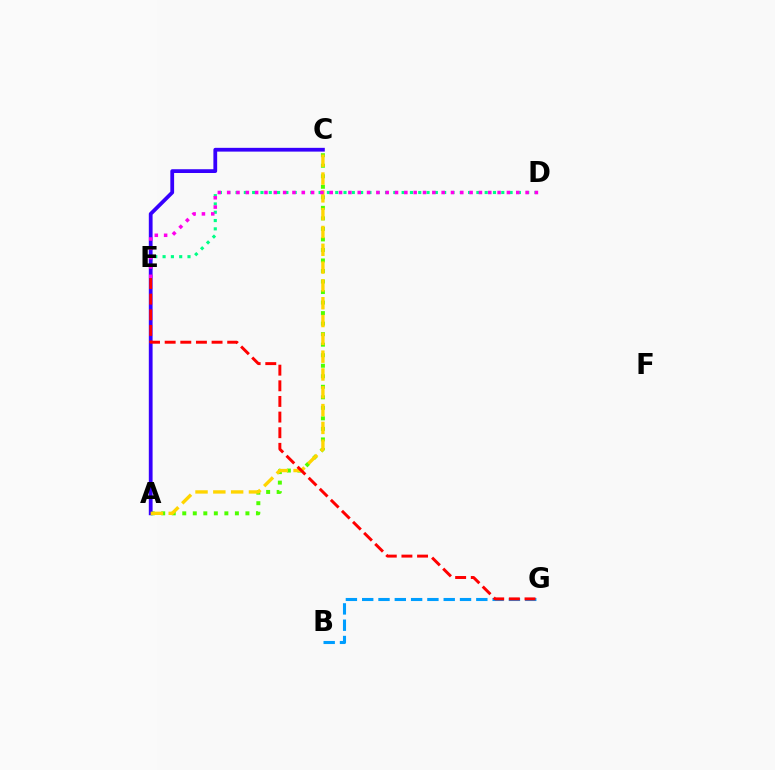{('B', 'G'): [{'color': '#009eff', 'line_style': 'dashed', 'thickness': 2.21}], ('A', 'C'): [{'color': '#4fff00', 'line_style': 'dotted', 'thickness': 2.86}, {'color': '#3700ff', 'line_style': 'solid', 'thickness': 2.72}, {'color': '#ffd500', 'line_style': 'dashed', 'thickness': 2.42}], ('D', 'E'): [{'color': '#00ff86', 'line_style': 'dotted', 'thickness': 2.26}, {'color': '#ff00ed', 'line_style': 'dotted', 'thickness': 2.53}], ('E', 'G'): [{'color': '#ff0000', 'line_style': 'dashed', 'thickness': 2.12}]}